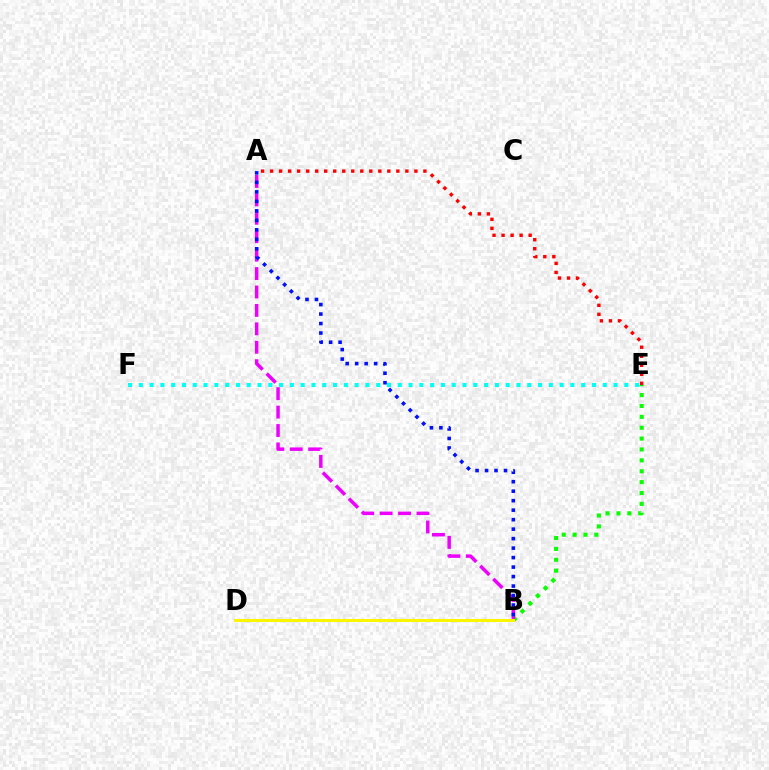{('E', 'F'): [{'color': '#00fff6', 'line_style': 'dotted', 'thickness': 2.93}], ('B', 'E'): [{'color': '#08ff00', 'line_style': 'dotted', 'thickness': 2.96}], ('A', 'B'): [{'color': '#ee00ff', 'line_style': 'dashed', 'thickness': 2.5}, {'color': '#0010ff', 'line_style': 'dotted', 'thickness': 2.58}], ('A', 'E'): [{'color': '#ff0000', 'line_style': 'dotted', 'thickness': 2.45}], ('B', 'D'): [{'color': '#fcf500', 'line_style': 'solid', 'thickness': 2.2}]}